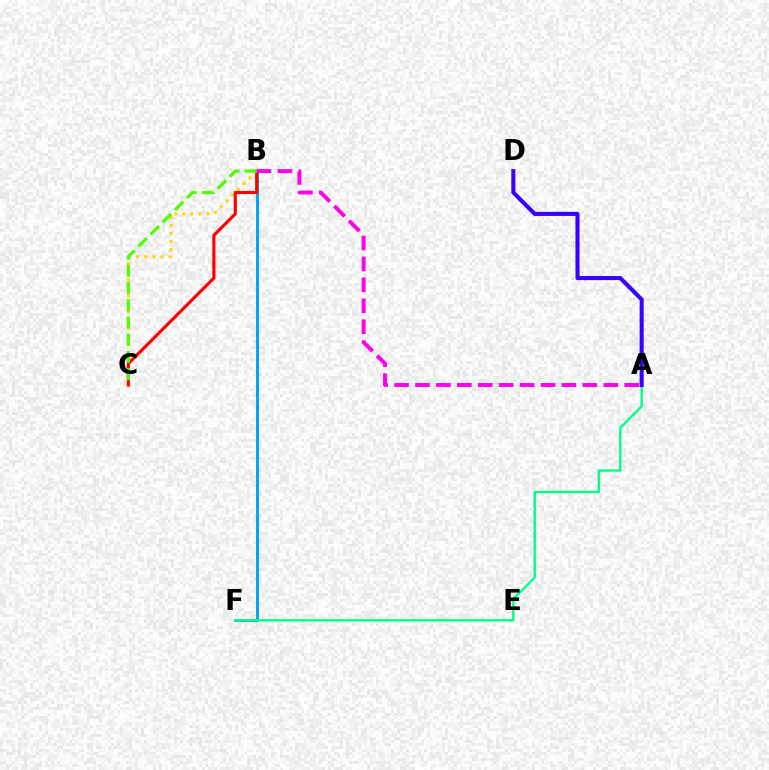{('B', 'F'): [{'color': '#009eff', 'line_style': 'solid', 'thickness': 2.08}], ('A', 'F'): [{'color': '#00ff86', 'line_style': 'solid', 'thickness': 1.7}], ('A', 'D'): [{'color': '#3700ff', 'line_style': 'solid', 'thickness': 2.93}], ('B', 'C'): [{'color': '#ffd500', 'line_style': 'dotted', 'thickness': 2.2}, {'color': '#ff0000', 'line_style': 'solid', 'thickness': 2.26}, {'color': '#4fff00', 'line_style': 'dashed', 'thickness': 2.34}], ('A', 'B'): [{'color': '#ff00ed', 'line_style': 'dashed', 'thickness': 2.84}]}